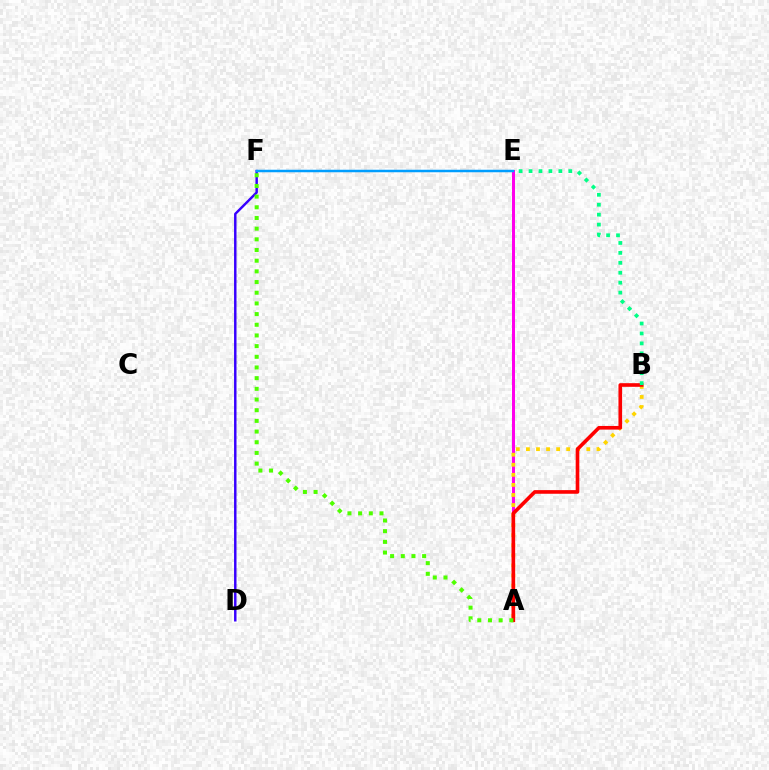{('A', 'E'): [{'color': '#ff00ed', 'line_style': 'solid', 'thickness': 2.15}], ('A', 'B'): [{'color': '#ffd500', 'line_style': 'dotted', 'thickness': 2.73}, {'color': '#ff0000', 'line_style': 'solid', 'thickness': 2.62}], ('D', 'F'): [{'color': '#3700ff', 'line_style': 'solid', 'thickness': 1.77}], ('E', 'F'): [{'color': '#009eff', 'line_style': 'solid', 'thickness': 1.8}], ('A', 'F'): [{'color': '#4fff00', 'line_style': 'dotted', 'thickness': 2.9}], ('B', 'E'): [{'color': '#00ff86', 'line_style': 'dotted', 'thickness': 2.7}]}